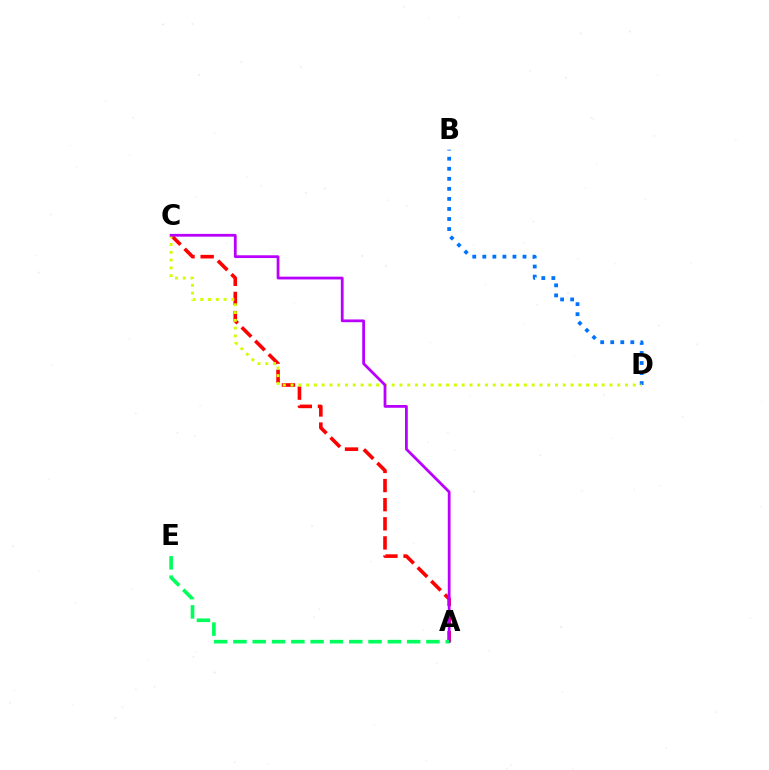{('A', 'C'): [{'color': '#ff0000', 'line_style': 'dashed', 'thickness': 2.6}, {'color': '#b900ff', 'line_style': 'solid', 'thickness': 2.0}], ('B', 'D'): [{'color': '#0074ff', 'line_style': 'dotted', 'thickness': 2.73}], ('C', 'D'): [{'color': '#d1ff00', 'line_style': 'dotted', 'thickness': 2.11}], ('A', 'E'): [{'color': '#00ff5c', 'line_style': 'dashed', 'thickness': 2.62}]}